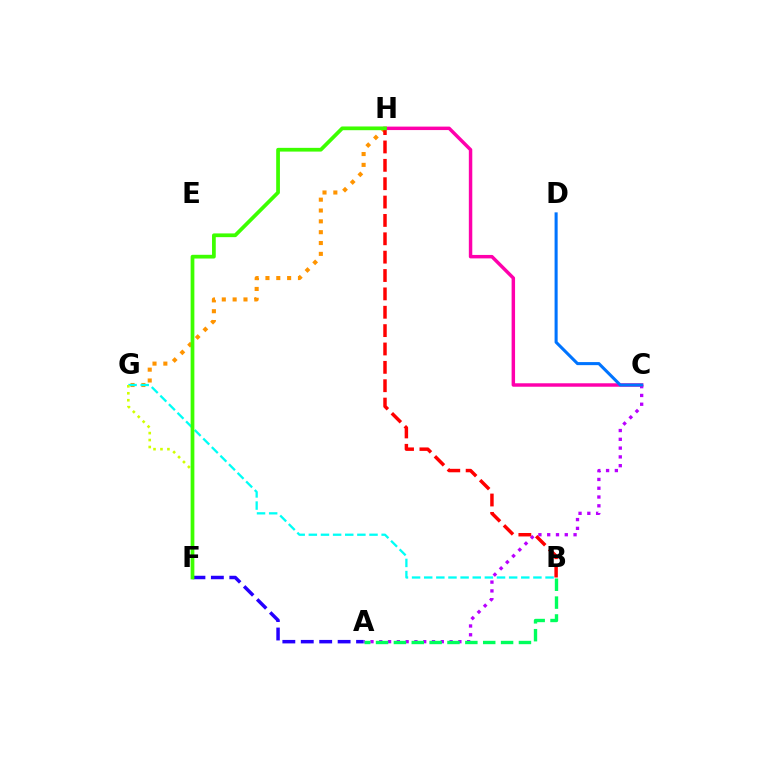{('A', 'C'): [{'color': '#b900ff', 'line_style': 'dotted', 'thickness': 2.39}], ('G', 'H'): [{'color': '#ff9400', 'line_style': 'dotted', 'thickness': 2.95}], ('C', 'H'): [{'color': '#ff00ac', 'line_style': 'solid', 'thickness': 2.49}], ('A', 'B'): [{'color': '#00ff5c', 'line_style': 'dashed', 'thickness': 2.43}], ('C', 'D'): [{'color': '#0074ff', 'line_style': 'solid', 'thickness': 2.2}], ('B', 'H'): [{'color': '#ff0000', 'line_style': 'dashed', 'thickness': 2.49}], ('B', 'G'): [{'color': '#00fff6', 'line_style': 'dashed', 'thickness': 1.65}], ('F', 'G'): [{'color': '#d1ff00', 'line_style': 'dotted', 'thickness': 1.89}], ('A', 'F'): [{'color': '#2500ff', 'line_style': 'dashed', 'thickness': 2.5}], ('F', 'H'): [{'color': '#3dff00', 'line_style': 'solid', 'thickness': 2.69}]}